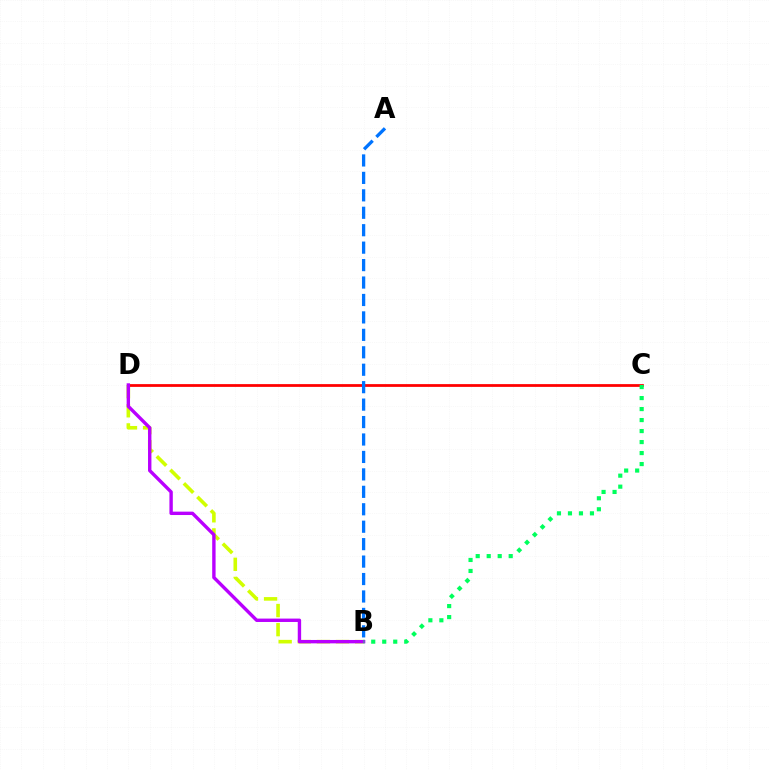{('B', 'D'): [{'color': '#d1ff00', 'line_style': 'dashed', 'thickness': 2.6}, {'color': '#b900ff', 'line_style': 'solid', 'thickness': 2.44}], ('C', 'D'): [{'color': '#ff0000', 'line_style': 'solid', 'thickness': 1.99}], ('A', 'B'): [{'color': '#0074ff', 'line_style': 'dashed', 'thickness': 2.37}], ('B', 'C'): [{'color': '#00ff5c', 'line_style': 'dotted', 'thickness': 2.99}]}